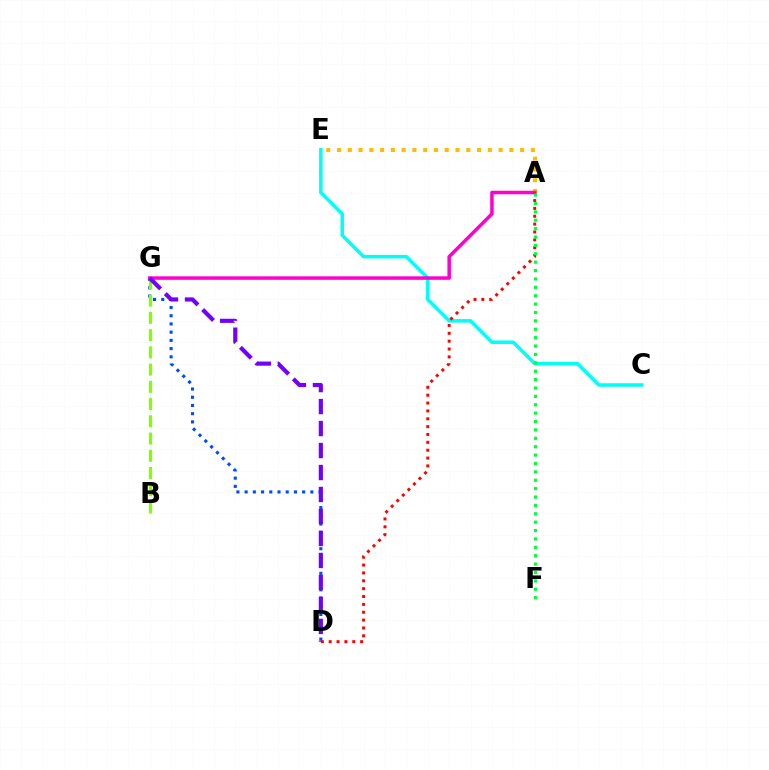{('A', 'E'): [{'color': '#ffbd00', 'line_style': 'dotted', 'thickness': 2.93}], ('C', 'E'): [{'color': '#00fff6', 'line_style': 'solid', 'thickness': 2.53}], ('D', 'G'): [{'color': '#004bff', 'line_style': 'dotted', 'thickness': 2.23}, {'color': '#7200ff', 'line_style': 'dashed', 'thickness': 2.99}], ('B', 'G'): [{'color': '#84ff00', 'line_style': 'dashed', 'thickness': 2.34}], ('A', 'G'): [{'color': '#ff00cf', 'line_style': 'solid', 'thickness': 2.53}], ('A', 'D'): [{'color': '#ff0000', 'line_style': 'dotted', 'thickness': 2.14}], ('A', 'F'): [{'color': '#00ff39', 'line_style': 'dotted', 'thickness': 2.28}]}